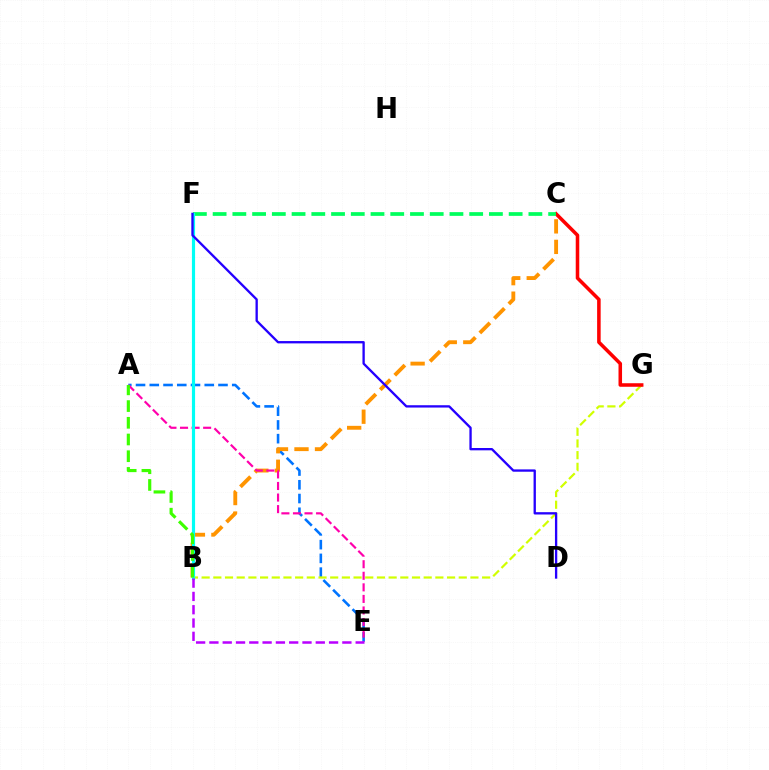{('A', 'E'): [{'color': '#0074ff', 'line_style': 'dashed', 'thickness': 1.87}, {'color': '#ff00ac', 'line_style': 'dashed', 'thickness': 1.57}], ('B', 'G'): [{'color': '#d1ff00', 'line_style': 'dashed', 'thickness': 1.59}], ('C', 'G'): [{'color': '#ff0000', 'line_style': 'solid', 'thickness': 2.55}], ('C', 'F'): [{'color': '#00ff5c', 'line_style': 'dashed', 'thickness': 2.68}], ('B', 'C'): [{'color': '#ff9400', 'line_style': 'dashed', 'thickness': 2.79}], ('B', 'F'): [{'color': '#00fff6', 'line_style': 'solid', 'thickness': 2.28}], ('B', 'E'): [{'color': '#b900ff', 'line_style': 'dashed', 'thickness': 1.81}], ('A', 'B'): [{'color': '#3dff00', 'line_style': 'dashed', 'thickness': 2.27}], ('D', 'F'): [{'color': '#2500ff', 'line_style': 'solid', 'thickness': 1.67}]}